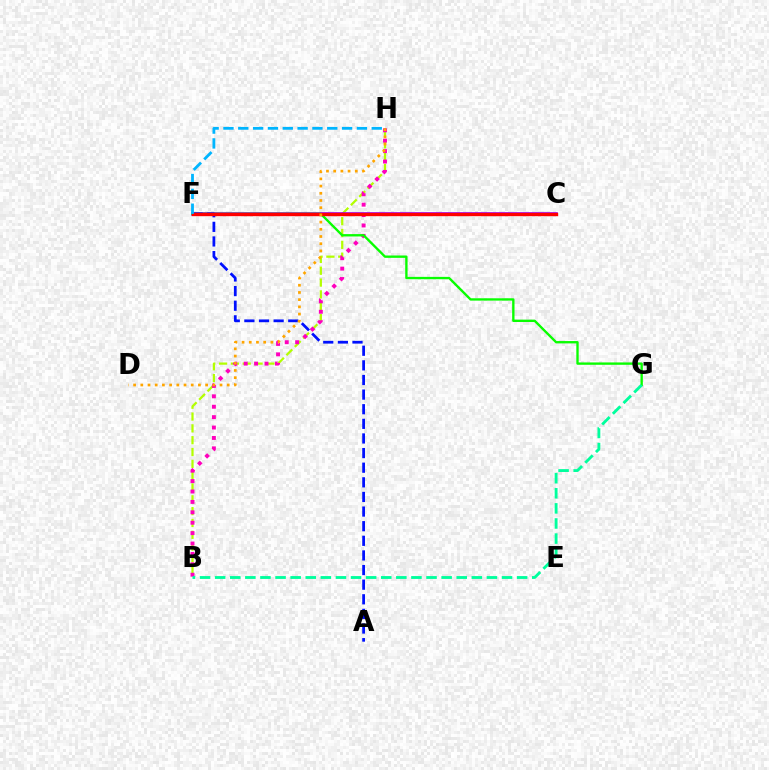{('B', 'H'): [{'color': '#b3ff00', 'line_style': 'dashed', 'thickness': 1.61}, {'color': '#ff00bd', 'line_style': 'dotted', 'thickness': 2.83}], ('C', 'F'): [{'color': '#9b00ff', 'line_style': 'solid', 'thickness': 2.59}, {'color': '#ff0000', 'line_style': 'solid', 'thickness': 2.42}], ('F', 'G'): [{'color': '#08ff00', 'line_style': 'solid', 'thickness': 1.69}], ('A', 'F'): [{'color': '#0010ff', 'line_style': 'dashed', 'thickness': 1.99}], ('F', 'H'): [{'color': '#00b5ff', 'line_style': 'dashed', 'thickness': 2.01}], ('B', 'G'): [{'color': '#00ff9d', 'line_style': 'dashed', 'thickness': 2.05}], ('D', 'H'): [{'color': '#ffa500', 'line_style': 'dotted', 'thickness': 1.96}]}